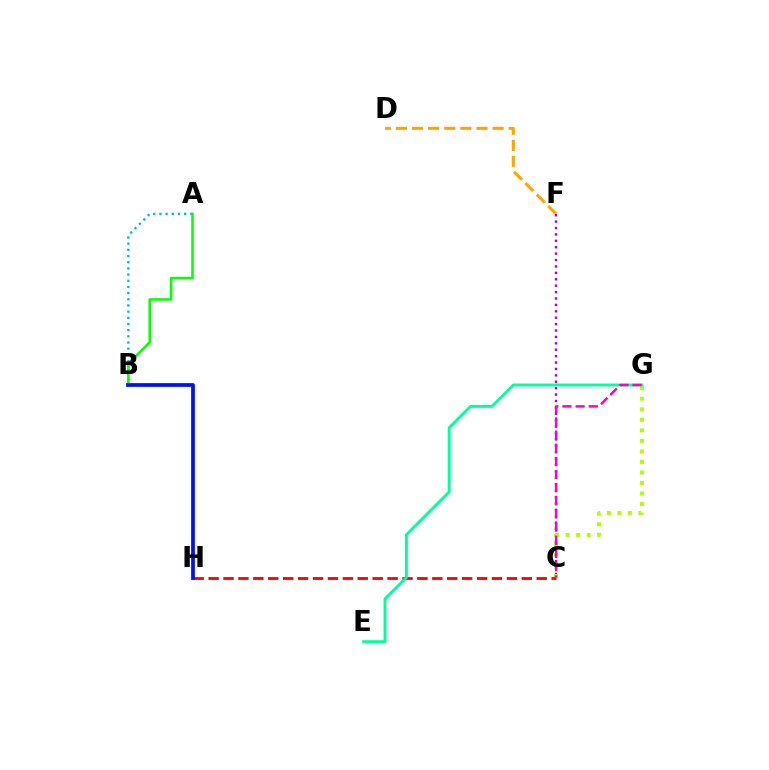{('A', 'B'): [{'color': '#00b5ff', 'line_style': 'dotted', 'thickness': 1.68}, {'color': '#08ff00', 'line_style': 'solid', 'thickness': 1.83}], ('D', 'F'): [{'color': '#ffa500', 'line_style': 'dashed', 'thickness': 2.19}], ('C', 'F'): [{'color': '#9b00ff', 'line_style': 'dotted', 'thickness': 1.74}], ('C', 'G'): [{'color': '#b3ff00', 'line_style': 'dotted', 'thickness': 2.86}, {'color': '#ff00bd', 'line_style': 'dashed', 'thickness': 1.79}], ('C', 'H'): [{'color': '#ff0000', 'line_style': 'dashed', 'thickness': 2.03}], ('B', 'H'): [{'color': '#0010ff', 'line_style': 'solid', 'thickness': 2.7}], ('E', 'G'): [{'color': '#00ff9d', 'line_style': 'solid', 'thickness': 2.09}]}